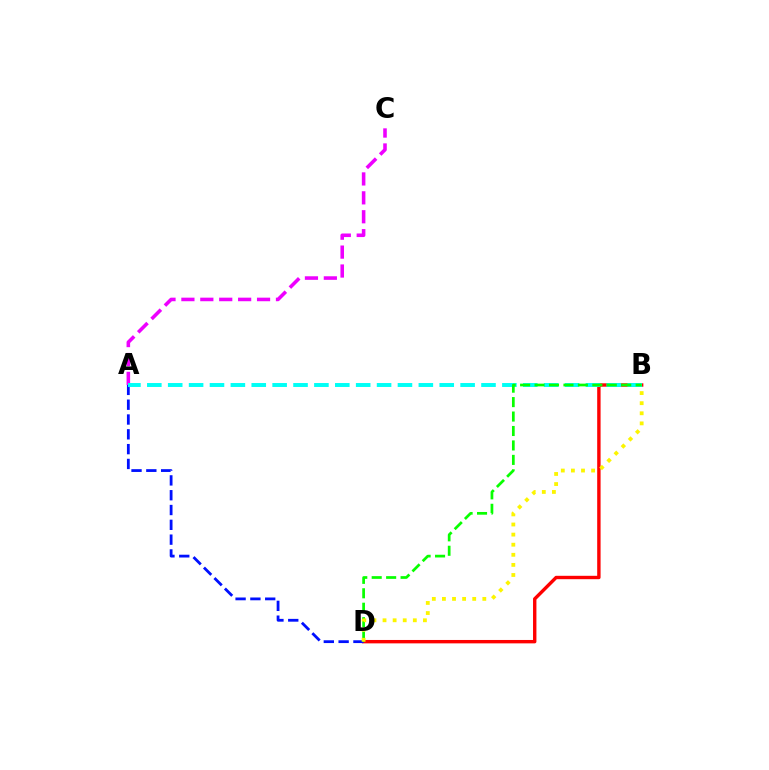{('B', 'D'): [{'color': '#ff0000', 'line_style': 'solid', 'thickness': 2.44}, {'color': '#08ff00', 'line_style': 'dashed', 'thickness': 1.96}, {'color': '#fcf500', 'line_style': 'dotted', 'thickness': 2.74}], ('A', 'D'): [{'color': '#0010ff', 'line_style': 'dashed', 'thickness': 2.01}], ('A', 'C'): [{'color': '#ee00ff', 'line_style': 'dashed', 'thickness': 2.57}], ('A', 'B'): [{'color': '#00fff6', 'line_style': 'dashed', 'thickness': 2.84}]}